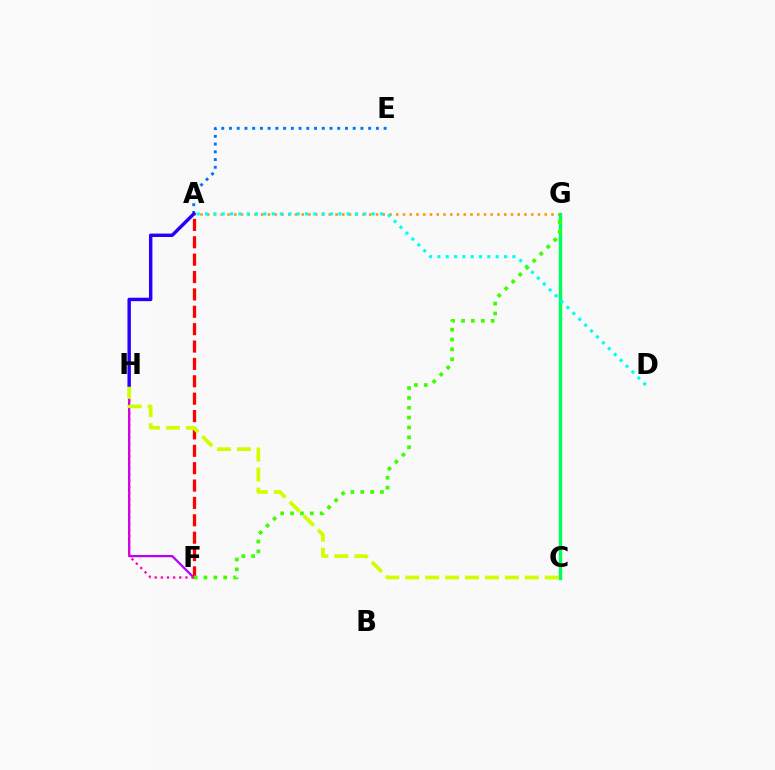{('A', 'G'): [{'color': '#ff9400', 'line_style': 'dotted', 'thickness': 1.83}], ('C', 'G'): [{'color': '#00ff5c', 'line_style': 'solid', 'thickness': 2.46}], ('F', 'H'): [{'color': '#b900ff', 'line_style': 'solid', 'thickness': 1.63}, {'color': '#ff00ac', 'line_style': 'dotted', 'thickness': 1.67}], ('A', 'E'): [{'color': '#0074ff', 'line_style': 'dotted', 'thickness': 2.1}], ('A', 'F'): [{'color': '#ff0000', 'line_style': 'dashed', 'thickness': 2.36}], ('A', 'D'): [{'color': '#00fff6', 'line_style': 'dotted', 'thickness': 2.26}], ('C', 'H'): [{'color': '#d1ff00', 'line_style': 'dashed', 'thickness': 2.71}], ('F', 'G'): [{'color': '#3dff00', 'line_style': 'dotted', 'thickness': 2.68}], ('A', 'H'): [{'color': '#2500ff', 'line_style': 'solid', 'thickness': 2.47}]}